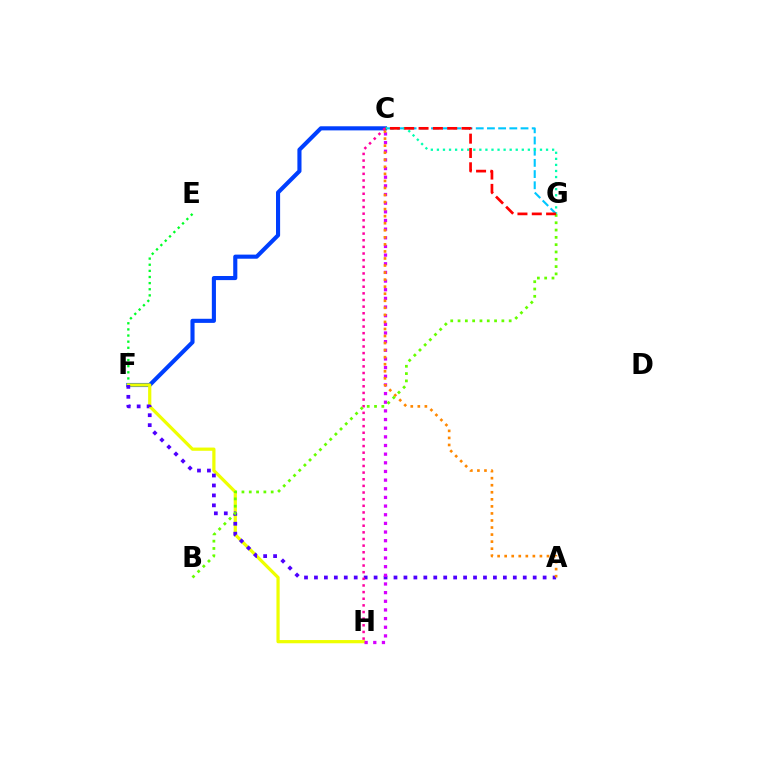{('C', 'G'): [{'color': '#00c7ff', 'line_style': 'dashed', 'thickness': 1.52}, {'color': '#00ffaf', 'line_style': 'dotted', 'thickness': 1.65}, {'color': '#ff0000', 'line_style': 'dashed', 'thickness': 1.95}], ('C', 'F'): [{'color': '#003fff', 'line_style': 'solid', 'thickness': 2.96}], ('E', 'F'): [{'color': '#00ff27', 'line_style': 'dotted', 'thickness': 1.66}], ('F', 'H'): [{'color': '#eeff00', 'line_style': 'solid', 'thickness': 2.32}], ('A', 'F'): [{'color': '#4f00ff', 'line_style': 'dotted', 'thickness': 2.7}], ('C', 'H'): [{'color': '#d600ff', 'line_style': 'dotted', 'thickness': 2.35}, {'color': '#ff00a0', 'line_style': 'dotted', 'thickness': 1.8}], ('A', 'C'): [{'color': '#ff8800', 'line_style': 'dotted', 'thickness': 1.92}], ('B', 'G'): [{'color': '#66ff00', 'line_style': 'dotted', 'thickness': 1.98}]}